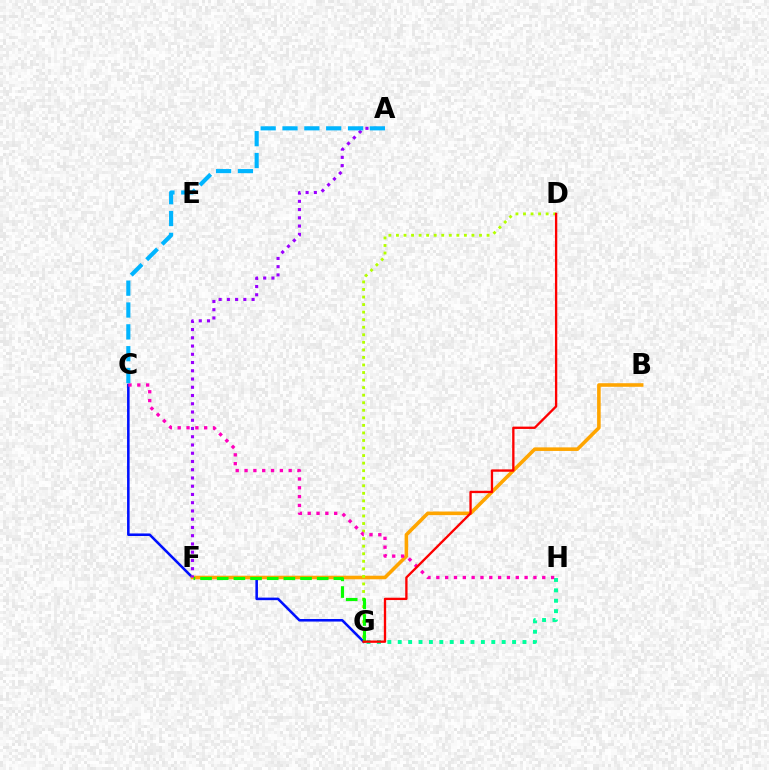{('C', 'G'): [{'color': '#0010ff', 'line_style': 'solid', 'thickness': 1.84}], ('B', 'F'): [{'color': '#ffa500', 'line_style': 'solid', 'thickness': 2.57}], ('D', 'G'): [{'color': '#b3ff00', 'line_style': 'dotted', 'thickness': 2.05}, {'color': '#ff0000', 'line_style': 'solid', 'thickness': 1.68}], ('G', 'H'): [{'color': '#00ff9d', 'line_style': 'dotted', 'thickness': 2.82}], ('F', 'G'): [{'color': '#08ff00', 'line_style': 'dashed', 'thickness': 2.26}], ('A', 'F'): [{'color': '#9b00ff', 'line_style': 'dotted', 'thickness': 2.24}], ('C', 'H'): [{'color': '#ff00bd', 'line_style': 'dotted', 'thickness': 2.4}], ('A', 'C'): [{'color': '#00b5ff', 'line_style': 'dashed', 'thickness': 2.97}]}